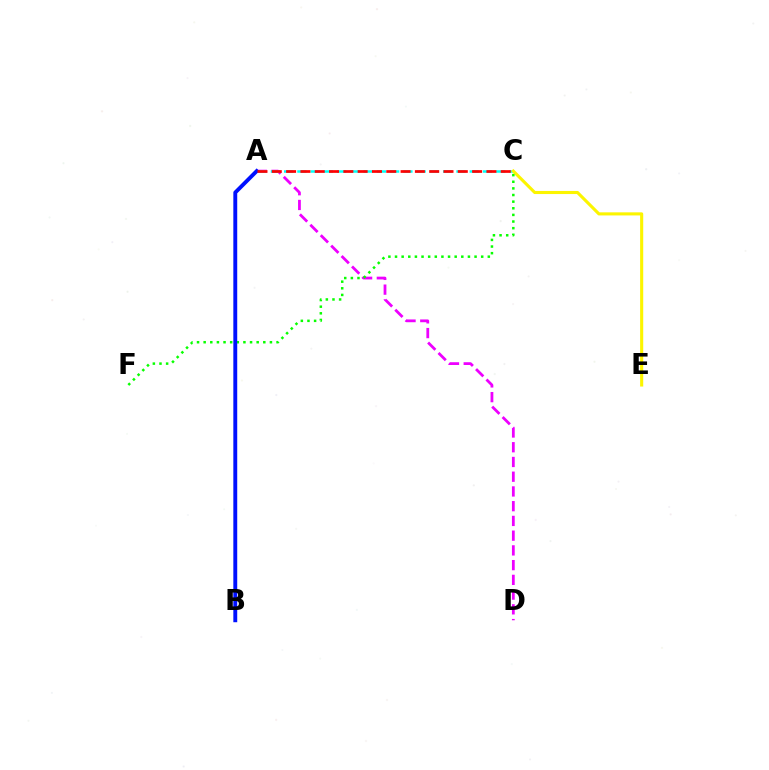{('A', 'D'): [{'color': '#ee00ff', 'line_style': 'dashed', 'thickness': 2.0}], ('A', 'C'): [{'color': '#00fff6', 'line_style': 'dashed', 'thickness': 1.8}, {'color': '#ff0000', 'line_style': 'dashed', 'thickness': 1.94}], ('C', 'E'): [{'color': '#fcf500', 'line_style': 'solid', 'thickness': 2.23}], ('C', 'F'): [{'color': '#08ff00', 'line_style': 'dotted', 'thickness': 1.8}], ('A', 'B'): [{'color': '#0010ff', 'line_style': 'solid', 'thickness': 2.8}]}